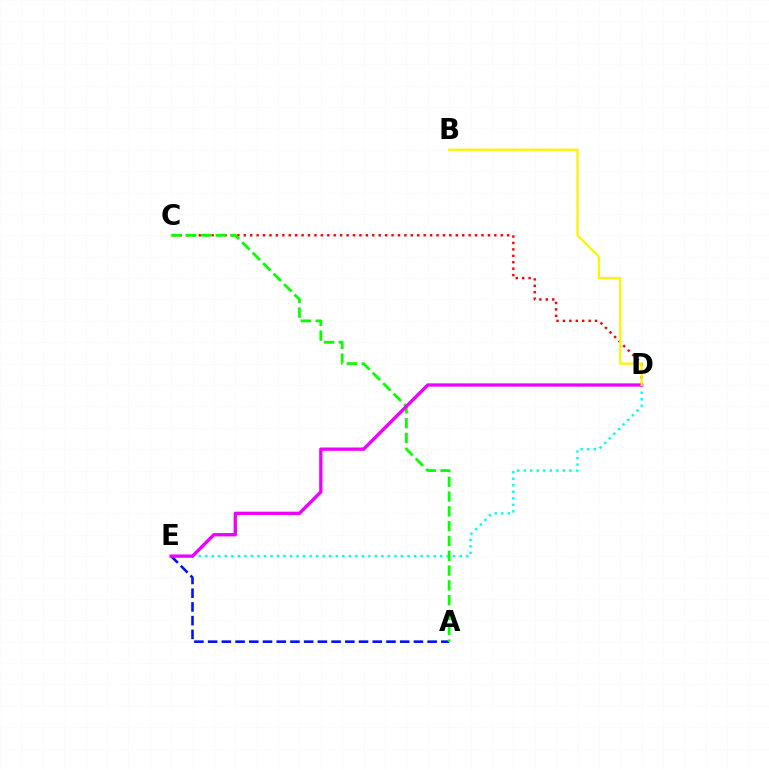{('C', 'D'): [{'color': '#ff0000', 'line_style': 'dotted', 'thickness': 1.75}], ('D', 'E'): [{'color': '#00fff6', 'line_style': 'dotted', 'thickness': 1.77}, {'color': '#ee00ff', 'line_style': 'solid', 'thickness': 2.39}], ('A', 'E'): [{'color': '#0010ff', 'line_style': 'dashed', 'thickness': 1.86}], ('A', 'C'): [{'color': '#08ff00', 'line_style': 'dashed', 'thickness': 2.01}], ('B', 'D'): [{'color': '#fcf500', 'line_style': 'solid', 'thickness': 1.65}]}